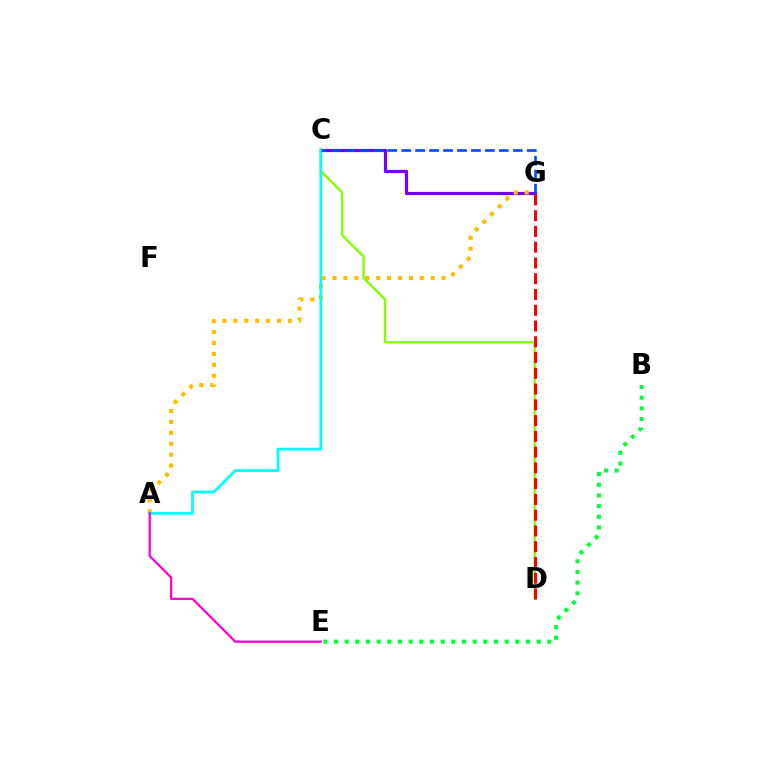{('C', 'G'): [{'color': '#7200ff', 'line_style': 'solid', 'thickness': 2.29}, {'color': '#004bff', 'line_style': 'dashed', 'thickness': 1.9}], ('A', 'G'): [{'color': '#ffbd00', 'line_style': 'dotted', 'thickness': 2.97}], ('C', 'D'): [{'color': '#84ff00', 'line_style': 'solid', 'thickness': 1.74}], ('D', 'G'): [{'color': '#ff0000', 'line_style': 'dashed', 'thickness': 2.14}], ('A', 'C'): [{'color': '#00fff6', 'line_style': 'solid', 'thickness': 1.99}], ('A', 'E'): [{'color': '#ff00cf', 'line_style': 'solid', 'thickness': 1.64}], ('B', 'E'): [{'color': '#00ff39', 'line_style': 'dotted', 'thickness': 2.9}]}